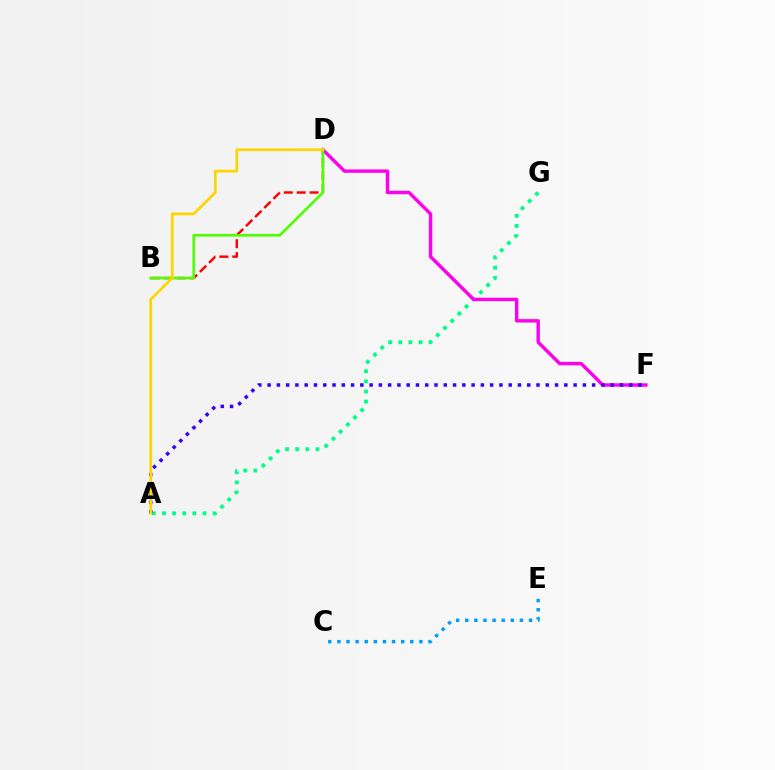{('A', 'G'): [{'color': '#00ff86', 'line_style': 'dotted', 'thickness': 2.75}], ('D', 'F'): [{'color': '#ff00ed', 'line_style': 'solid', 'thickness': 2.45}], ('A', 'F'): [{'color': '#3700ff', 'line_style': 'dotted', 'thickness': 2.52}], ('B', 'D'): [{'color': '#ff0000', 'line_style': 'dashed', 'thickness': 1.76}, {'color': '#4fff00', 'line_style': 'solid', 'thickness': 1.91}], ('A', 'D'): [{'color': '#ffd500', 'line_style': 'solid', 'thickness': 1.95}], ('C', 'E'): [{'color': '#009eff', 'line_style': 'dotted', 'thickness': 2.48}]}